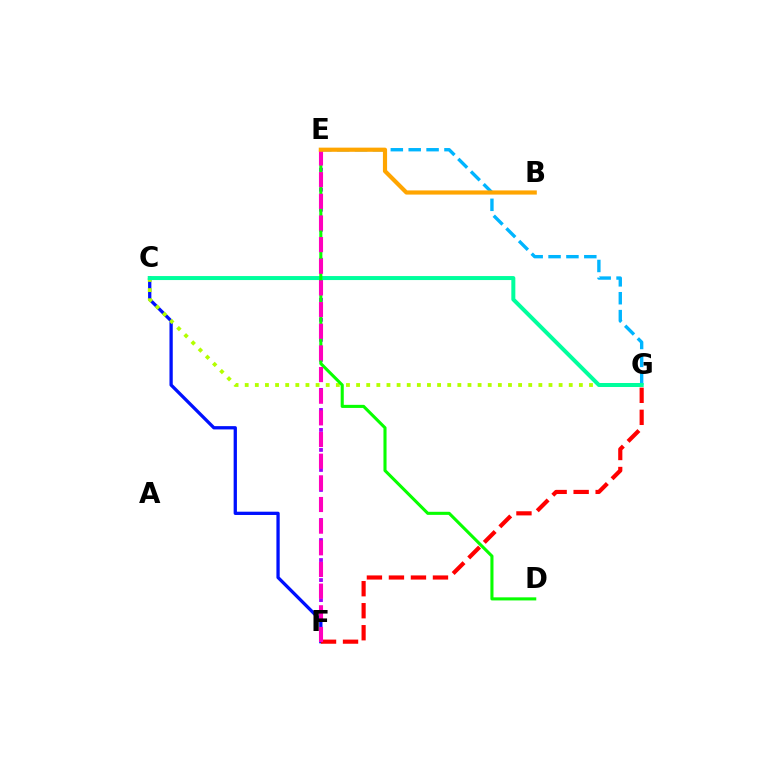{('C', 'F'): [{'color': '#0010ff', 'line_style': 'solid', 'thickness': 2.37}], ('C', 'G'): [{'color': '#b3ff00', 'line_style': 'dotted', 'thickness': 2.75}, {'color': '#00ff9d', 'line_style': 'solid', 'thickness': 2.88}], ('E', 'G'): [{'color': '#00b5ff', 'line_style': 'dashed', 'thickness': 2.43}], ('E', 'F'): [{'color': '#9b00ff', 'line_style': 'dotted', 'thickness': 2.72}, {'color': '#ff00bd', 'line_style': 'dashed', 'thickness': 2.94}], ('F', 'G'): [{'color': '#ff0000', 'line_style': 'dashed', 'thickness': 2.99}], ('D', 'E'): [{'color': '#08ff00', 'line_style': 'solid', 'thickness': 2.22}], ('B', 'E'): [{'color': '#ffa500', 'line_style': 'solid', 'thickness': 3.0}]}